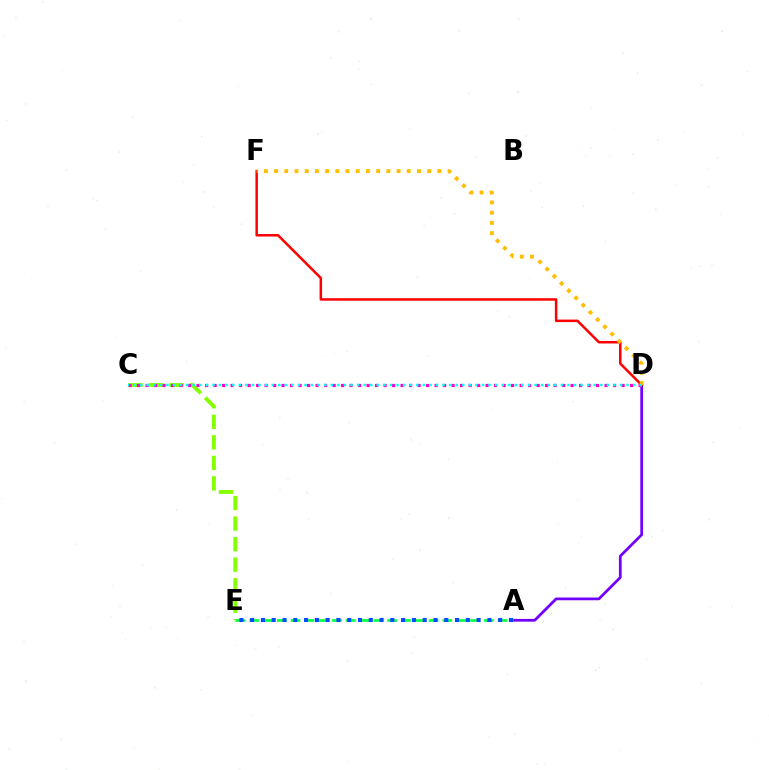{('A', 'D'): [{'color': '#7200ff', 'line_style': 'solid', 'thickness': 1.97}], ('C', 'E'): [{'color': '#84ff00', 'line_style': 'dashed', 'thickness': 2.79}], ('D', 'F'): [{'color': '#ff0000', 'line_style': 'solid', 'thickness': 1.8}, {'color': '#ffbd00', 'line_style': 'dotted', 'thickness': 2.77}], ('C', 'D'): [{'color': '#ff00cf', 'line_style': 'dotted', 'thickness': 2.31}, {'color': '#00fff6', 'line_style': 'dotted', 'thickness': 1.79}], ('A', 'E'): [{'color': '#00ff39', 'line_style': 'dashed', 'thickness': 1.88}, {'color': '#004bff', 'line_style': 'dotted', 'thickness': 2.93}]}